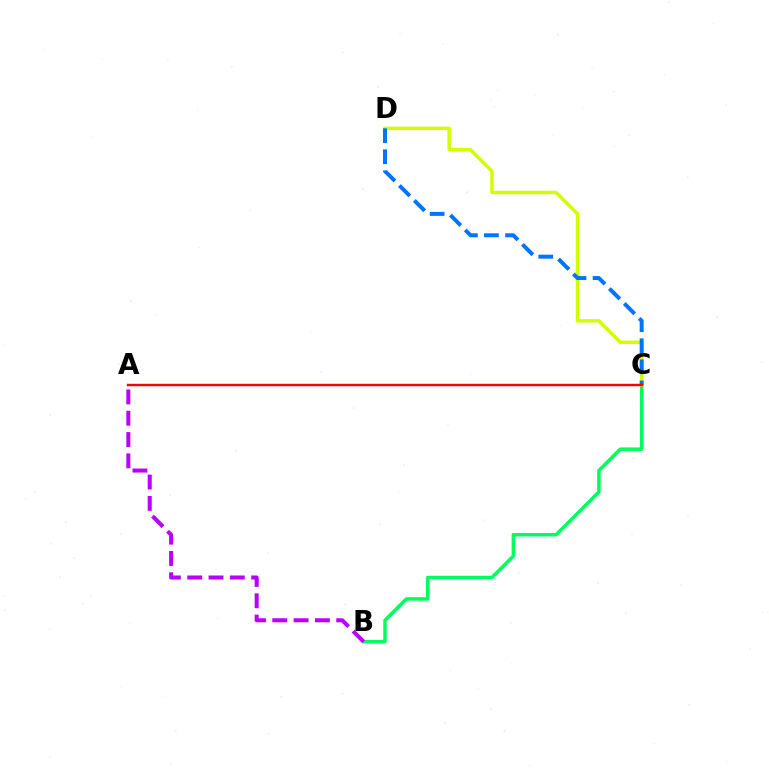{('B', 'C'): [{'color': '#00ff5c', 'line_style': 'solid', 'thickness': 2.5}], ('C', 'D'): [{'color': '#d1ff00', 'line_style': 'solid', 'thickness': 2.49}, {'color': '#0074ff', 'line_style': 'dashed', 'thickness': 2.86}], ('A', 'C'): [{'color': '#ff0000', 'line_style': 'solid', 'thickness': 1.75}], ('A', 'B'): [{'color': '#b900ff', 'line_style': 'dashed', 'thickness': 2.9}]}